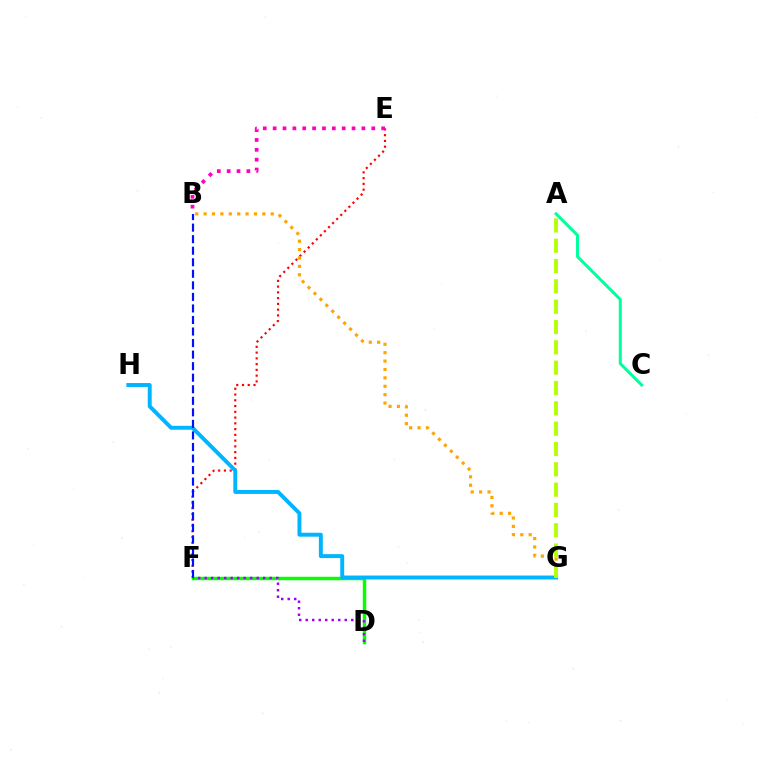{('E', 'F'): [{'color': '#ff0000', 'line_style': 'dotted', 'thickness': 1.56}], ('D', 'F'): [{'color': '#08ff00', 'line_style': 'solid', 'thickness': 2.49}, {'color': '#9b00ff', 'line_style': 'dotted', 'thickness': 1.77}], ('G', 'H'): [{'color': '#00b5ff', 'line_style': 'solid', 'thickness': 2.83}], ('B', 'G'): [{'color': '#ffa500', 'line_style': 'dotted', 'thickness': 2.28}], ('A', 'C'): [{'color': '#00ff9d', 'line_style': 'solid', 'thickness': 2.18}], ('A', 'G'): [{'color': '#b3ff00', 'line_style': 'dashed', 'thickness': 2.76}], ('B', 'F'): [{'color': '#0010ff', 'line_style': 'dashed', 'thickness': 1.57}], ('B', 'E'): [{'color': '#ff00bd', 'line_style': 'dotted', 'thickness': 2.68}]}